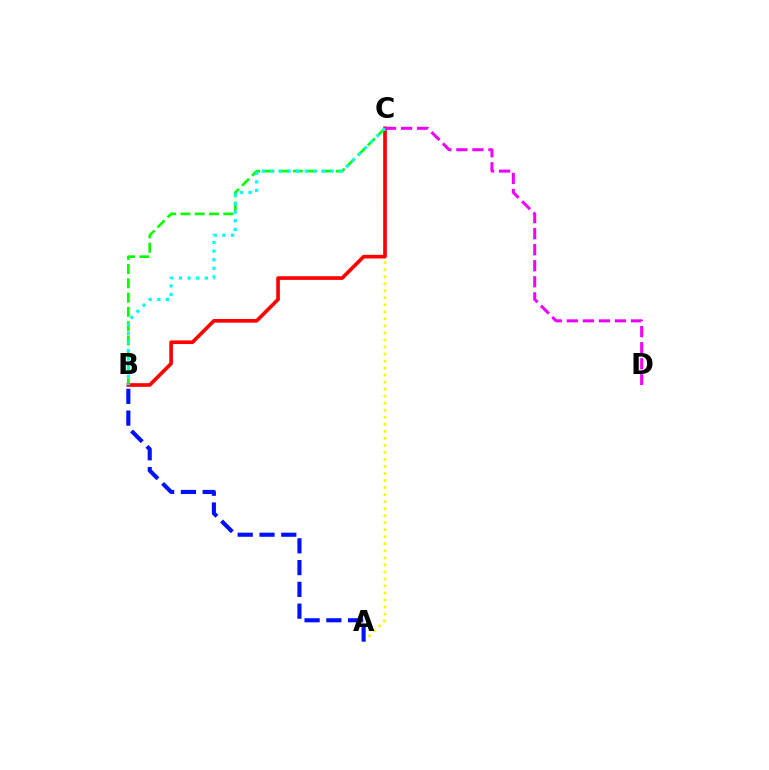{('A', 'C'): [{'color': '#fcf500', 'line_style': 'dotted', 'thickness': 1.91}], ('B', 'C'): [{'color': '#08ff00', 'line_style': 'dashed', 'thickness': 1.94}, {'color': '#ff0000', 'line_style': 'solid', 'thickness': 2.63}, {'color': '#00fff6', 'line_style': 'dotted', 'thickness': 2.34}], ('C', 'D'): [{'color': '#ee00ff', 'line_style': 'dashed', 'thickness': 2.18}], ('A', 'B'): [{'color': '#0010ff', 'line_style': 'dashed', 'thickness': 2.96}]}